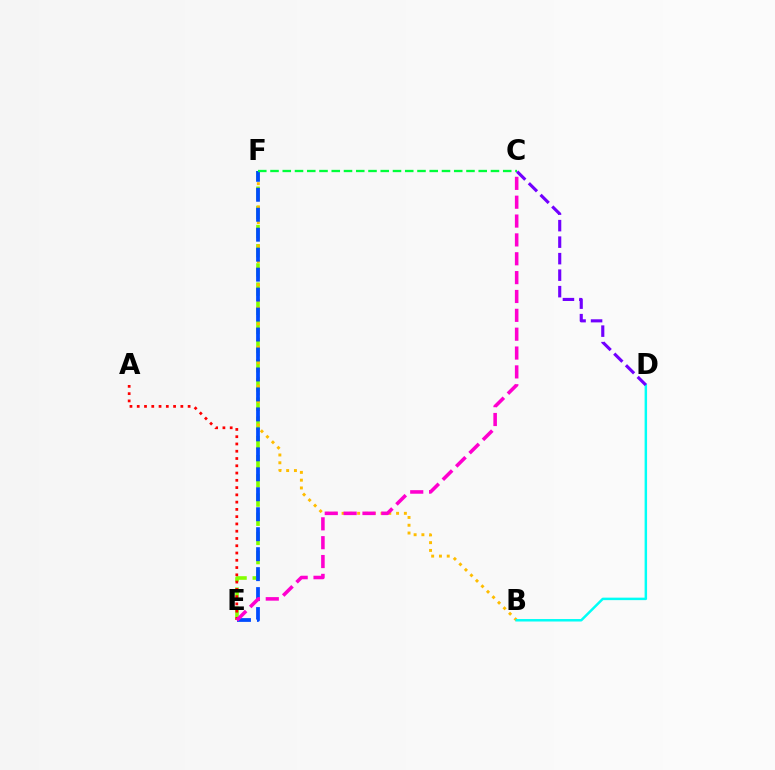{('E', 'F'): [{'color': '#84ff00', 'line_style': 'dashed', 'thickness': 2.61}, {'color': '#004bff', 'line_style': 'dashed', 'thickness': 2.71}], ('B', 'F'): [{'color': '#ffbd00', 'line_style': 'dotted', 'thickness': 2.12}], ('C', 'F'): [{'color': '#00ff39', 'line_style': 'dashed', 'thickness': 1.66}], ('A', 'E'): [{'color': '#ff0000', 'line_style': 'dotted', 'thickness': 1.98}], ('B', 'D'): [{'color': '#00fff6', 'line_style': 'solid', 'thickness': 1.78}], ('C', 'D'): [{'color': '#7200ff', 'line_style': 'dashed', 'thickness': 2.24}], ('C', 'E'): [{'color': '#ff00cf', 'line_style': 'dashed', 'thickness': 2.56}]}